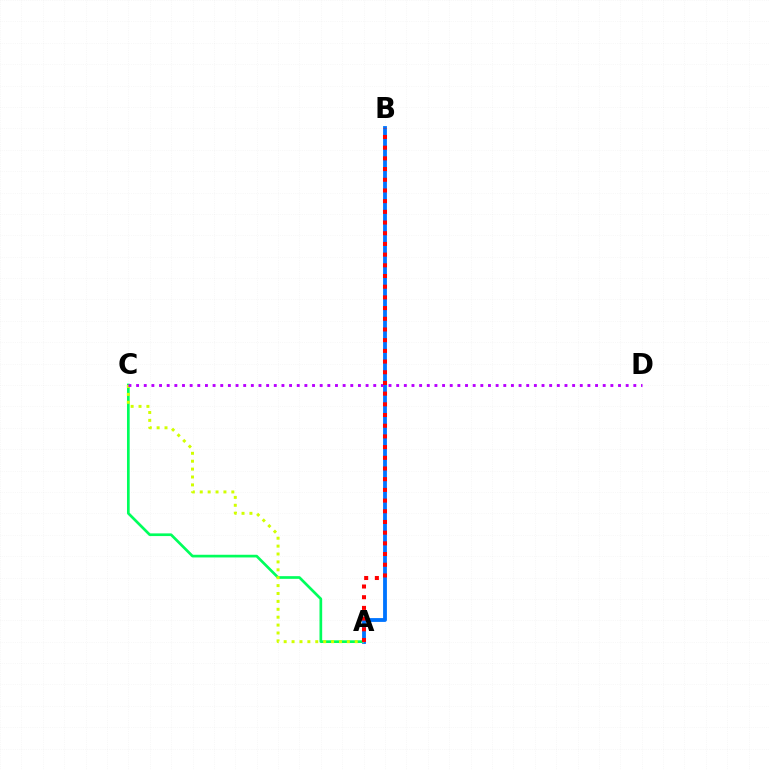{('A', 'C'): [{'color': '#00ff5c', 'line_style': 'solid', 'thickness': 1.93}, {'color': '#d1ff00', 'line_style': 'dotted', 'thickness': 2.15}], ('A', 'B'): [{'color': '#0074ff', 'line_style': 'solid', 'thickness': 2.75}, {'color': '#ff0000', 'line_style': 'dotted', 'thickness': 2.91}], ('C', 'D'): [{'color': '#b900ff', 'line_style': 'dotted', 'thickness': 2.08}]}